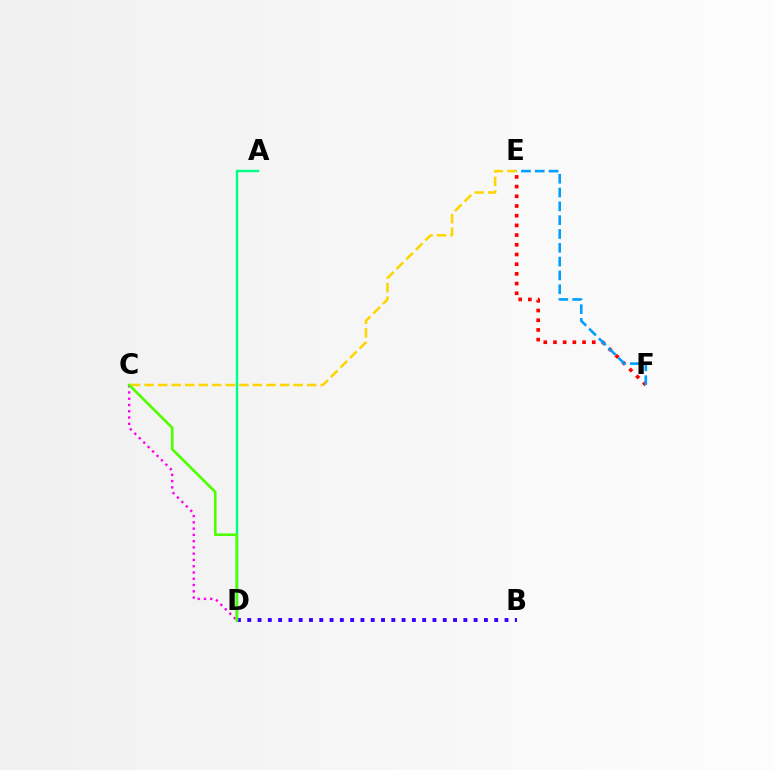{('E', 'F'): [{'color': '#ff0000', 'line_style': 'dotted', 'thickness': 2.63}, {'color': '#009eff', 'line_style': 'dashed', 'thickness': 1.88}], ('B', 'D'): [{'color': '#3700ff', 'line_style': 'dotted', 'thickness': 2.8}], ('A', 'D'): [{'color': '#00ff86', 'line_style': 'solid', 'thickness': 1.77}], ('C', 'E'): [{'color': '#ffd500', 'line_style': 'dashed', 'thickness': 1.84}], ('C', 'D'): [{'color': '#ff00ed', 'line_style': 'dotted', 'thickness': 1.7}, {'color': '#4fff00', 'line_style': 'solid', 'thickness': 1.9}]}